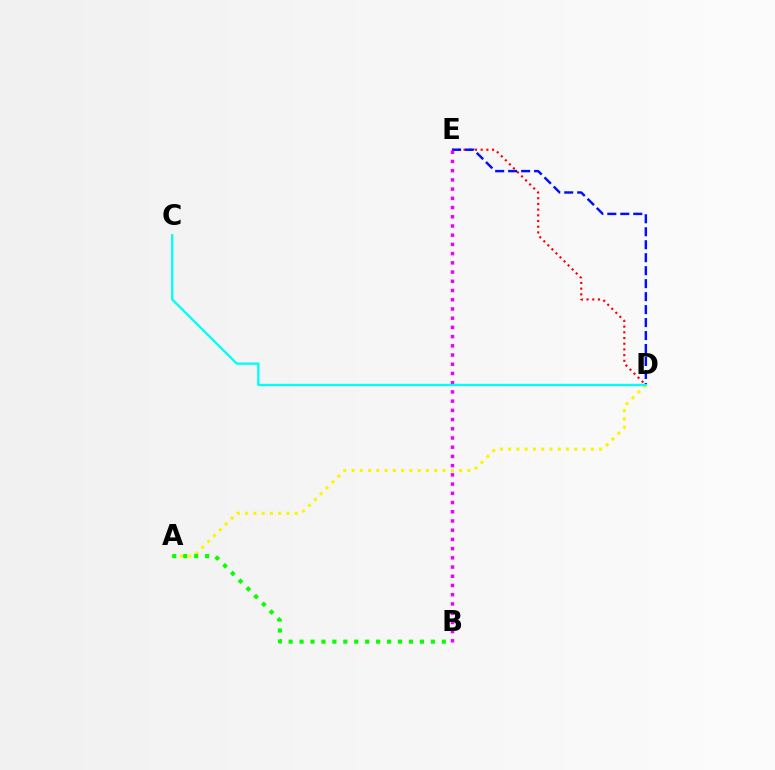{('D', 'E'): [{'color': '#ff0000', 'line_style': 'dotted', 'thickness': 1.55}, {'color': '#0010ff', 'line_style': 'dashed', 'thickness': 1.76}], ('B', 'E'): [{'color': '#ee00ff', 'line_style': 'dotted', 'thickness': 2.5}], ('A', 'D'): [{'color': '#fcf500', 'line_style': 'dotted', 'thickness': 2.25}], ('A', 'B'): [{'color': '#08ff00', 'line_style': 'dotted', 'thickness': 2.97}], ('C', 'D'): [{'color': '#00fff6', 'line_style': 'solid', 'thickness': 1.68}]}